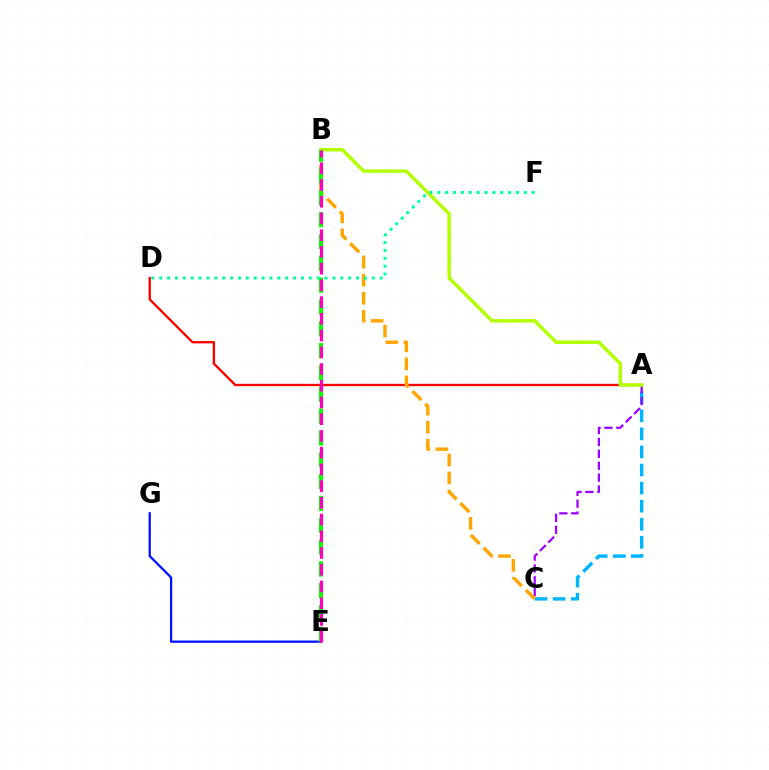{('A', 'C'): [{'color': '#00b5ff', 'line_style': 'dashed', 'thickness': 2.46}, {'color': '#9b00ff', 'line_style': 'dashed', 'thickness': 1.61}], ('E', 'G'): [{'color': '#0010ff', 'line_style': 'solid', 'thickness': 1.63}], ('A', 'D'): [{'color': '#ff0000', 'line_style': 'solid', 'thickness': 1.68}], ('B', 'C'): [{'color': '#ffa500', 'line_style': 'dashed', 'thickness': 2.45}], ('A', 'B'): [{'color': '#b3ff00', 'line_style': 'solid', 'thickness': 2.49}], ('D', 'F'): [{'color': '#00ff9d', 'line_style': 'dotted', 'thickness': 2.14}], ('B', 'E'): [{'color': '#08ff00', 'line_style': 'dashed', 'thickness': 2.96}, {'color': '#ff00bd', 'line_style': 'dashed', 'thickness': 2.27}]}